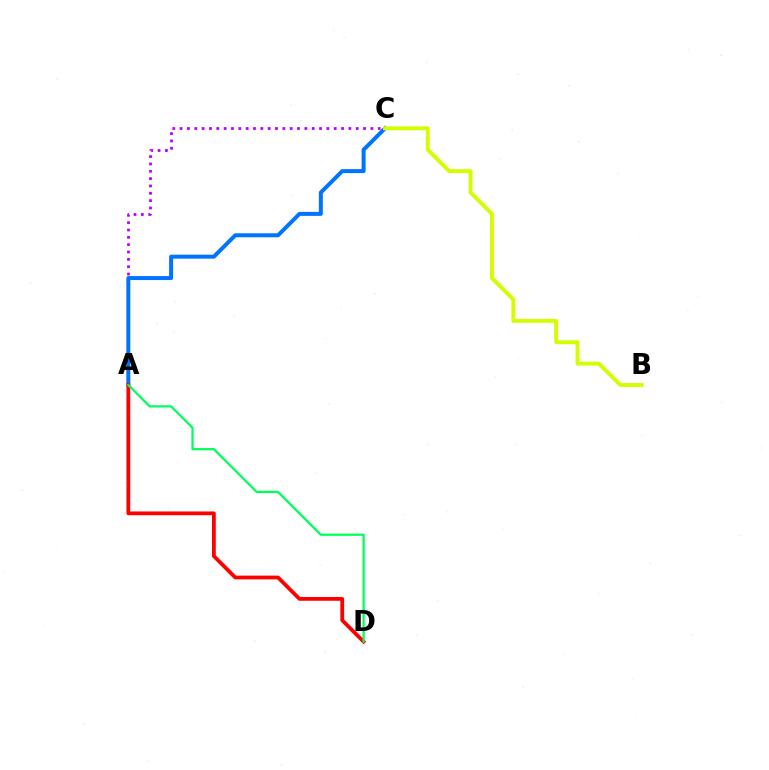{('A', 'C'): [{'color': '#b900ff', 'line_style': 'dotted', 'thickness': 1.99}, {'color': '#0074ff', 'line_style': 'solid', 'thickness': 2.87}], ('B', 'C'): [{'color': '#d1ff00', 'line_style': 'solid', 'thickness': 2.8}], ('A', 'D'): [{'color': '#ff0000', 'line_style': 'solid', 'thickness': 2.71}, {'color': '#00ff5c', 'line_style': 'solid', 'thickness': 1.62}]}